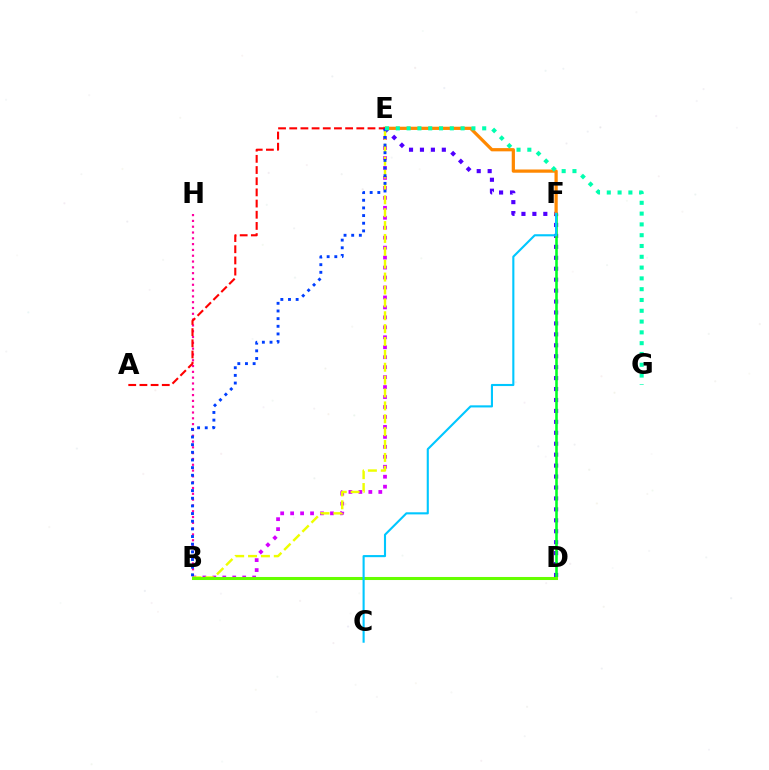{('D', 'E'): [{'color': '#4f00ff', 'line_style': 'dotted', 'thickness': 2.97}], ('E', 'F'): [{'color': '#ff8800', 'line_style': 'solid', 'thickness': 2.33}], ('D', 'F'): [{'color': '#00ff27', 'line_style': 'solid', 'thickness': 1.86}], ('B', 'E'): [{'color': '#d600ff', 'line_style': 'dotted', 'thickness': 2.71}, {'color': '#eeff00', 'line_style': 'dashed', 'thickness': 1.75}, {'color': '#003fff', 'line_style': 'dotted', 'thickness': 2.08}], ('B', 'H'): [{'color': '#ff00a0', 'line_style': 'dotted', 'thickness': 1.58}], ('A', 'E'): [{'color': '#ff0000', 'line_style': 'dashed', 'thickness': 1.52}], ('B', 'D'): [{'color': '#66ff00', 'line_style': 'solid', 'thickness': 2.2}], ('C', 'F'): [{'color': '#00c7ff', 'line_style': 'solid', 'thickness': 1.52}], ('E', 'G'): [{'color': '#00ffaf', 'line_style': 'dotted', 'thickness': 2.93}]}